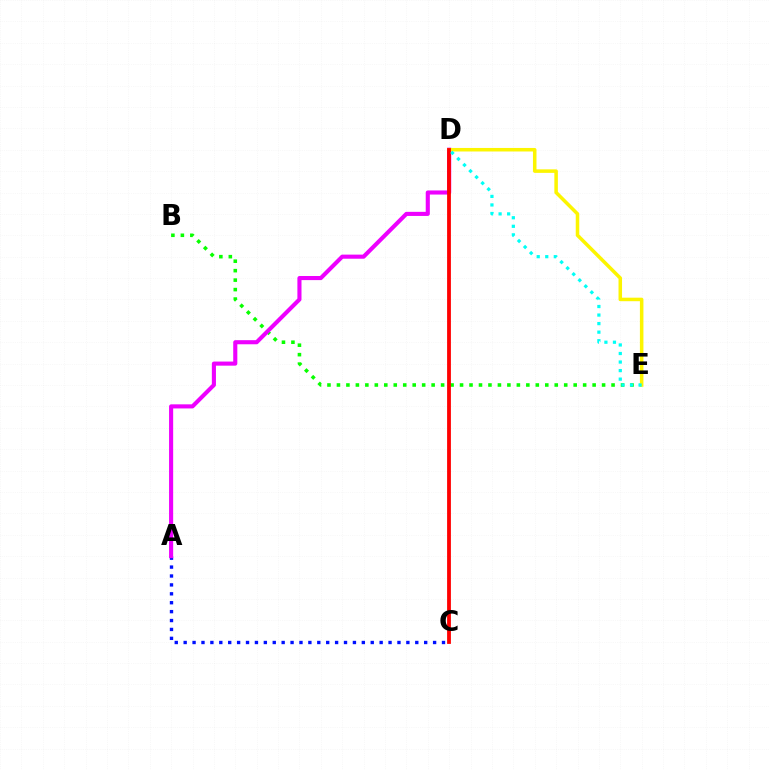{('A', 'C'): [{'color': '#0010ff', 'line_style': 'dotted', 'thickness': 2.42}], ('B', 'E'): [{'color': '#08ff00', 'line_style': 'dotted', 'thickness': 2.57}], ('A', 'D'): [{'color': '#ee00ff', 'line_style': 'solid', 'thickness': 2.95}], ('D', 'E'): [{'color': '#fcf500', 'line_style': 'solid', 'thickness': 2.53}, {'color': '#00fff6', 'line_style': 'dotted', 'thickness': 2.32}], ('C', 'D'): [{'color': '#ff0000', 'line_style': 'solid', 'thickness': 2.74}]}